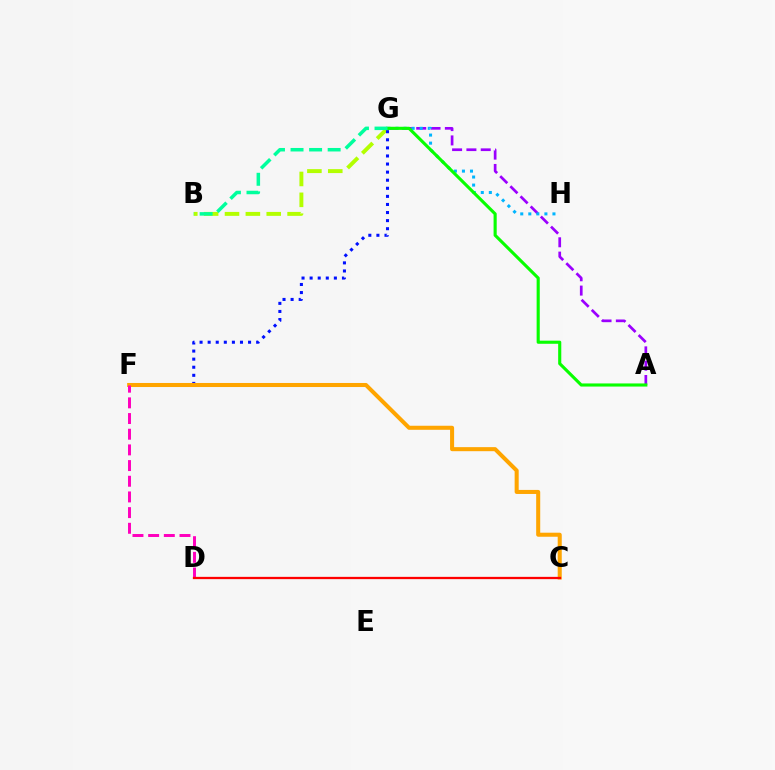{('A', 'G'): [{'color': '#9b00ff', 'line_style': 'dashed', 'thickness': 1.94}, {'color': '#08ff00', 'line_style': 'solid', 'thickness': 2.25}], ('B', 'G'): [{'color': '#b3ff00', 'line_style': 'dashed', 'thickness': 2.83}, {'color': '#00ff9d', 'line_style': 'dashed', 'thickness': 2.52}], ('G', 'H'): [{'color': '#00b5ff', 'line_style': 'dotted', 'thickness': 2.19}], ('F', 'G'): [{'color': '#0010ff', 'line_style': 'dotted', 'thickness': 2.2}], ('C', 'F'): [{'color': '#ffa500', 'line_style': 'solid', 'thickness': 2.91}], ('D', 'F'): [{'color': '#ff00bd', 'line_style': 'dashed', 'thickness': 2.13}], ('C', 'D'): [{'color': '#ff0000', 'line_style': 'solid', 'thickness': 1.64}]}